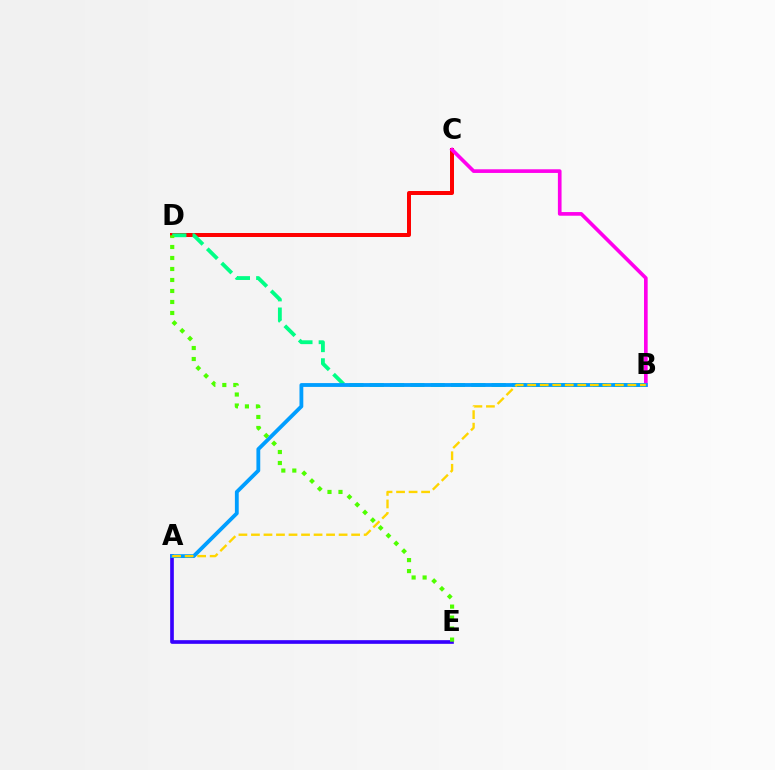{('C', 'D'): [{'color': '#ff0000', 'line_style': 'solid', 'thickness': 2.87}], ('A', 'E'): [{'color': '#3700ff', 'line_style': 'solid', 'thickness': 2.64}], ('B', 'C'): [{'color': '#ff00ed', 'line_style': 'solid', 'thickness': 2.64}], ('B', 'D'): [{'color': '#00ff86', 'line_style': 'dashed', 'thickness': 2.76}], ('A', 'B'): [{'color': '#009eff', 'line_style': 'solid', 'thickness': 2.75}, {'color': '#ffd500', 'line_style': 'dashed', 'thickness': 1.7}], ('D', 'E'): [{'color': '#4fff00', 'line_style': 'dotted', 'thickness': 2.99}]}